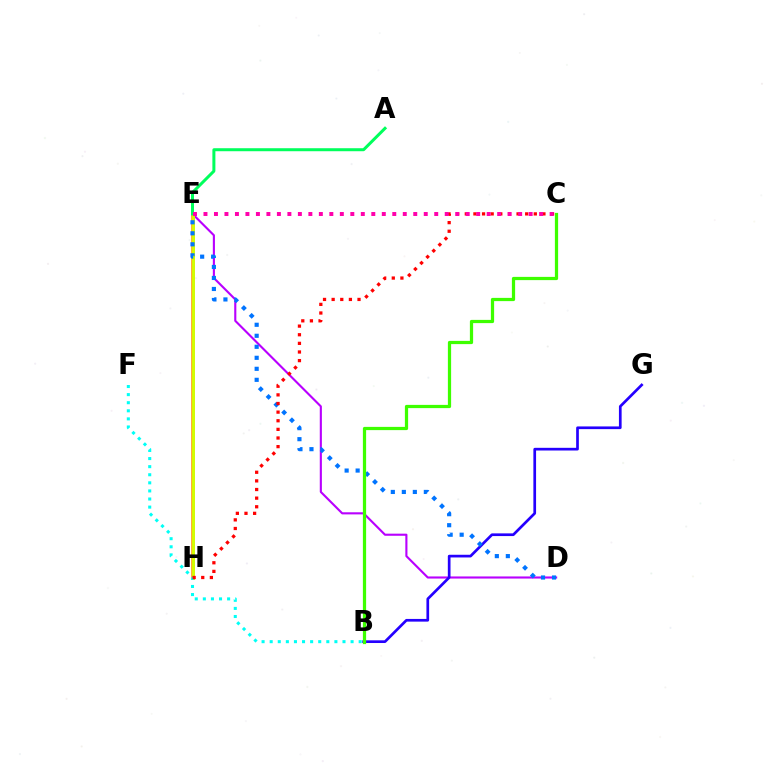{('E', 'H'): [{'color': '#ff9400', 'line_style': 'solid', 'thickness': 2.55}, {'color': '#d1ff00', 'line_style': 'solid', 'thickness': 2.06}], ('D', 'E'): [{'color': '#b900ff', 'line_style': 'solid', 'thickness': 1.52}, {'color': '#0074ff', 'line_style': 'dotted', 'thickness': 2.99}], ('B', 'G'): [{'color': '#2500ff', 'line_style': 'solid', 'thickness': 1.94}], ('B', 'F'): [{'color': '#00fff6', 'line_style': 'dotted', 'thickness': 2.2}], ('C', 'H'): [{'color': '#ff0000', 'line_style': 'dotted', 'thickness': 2.34}], ('B', 'C'): [{'color': '#3dff00', 'line_style': 'solid', 'thickness': 2.33}], ('A', 'E'): [{'color': '#00ff5c', 'line_style': 'solid', 'thickness': 2.16}], ('C', 'E'): [{'color': '#ff00ac', 'line_style': 'dotted', 'thickness': 2.85}]}